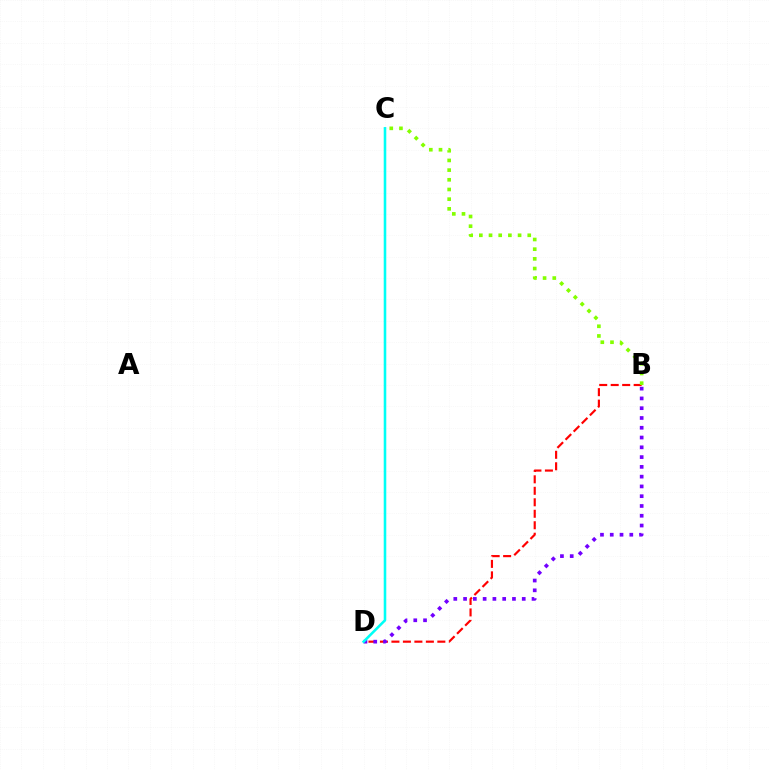{('B', 'D'): [{'color': '#ff0000', 'line_style': 'dashed', 'thickness': 1.56}, {'color': '#7200ff', 'line_style': 'dotted', 'thickness': 2.66}], ('B', 'C'): [{'color': '#84ff00', 'line_style': 'dotted', 'thickness': 2.63}], ('C', 'D'): [{'color': '#00fff6', 'line_style': 'solid', 'thickness': 1.85}]}